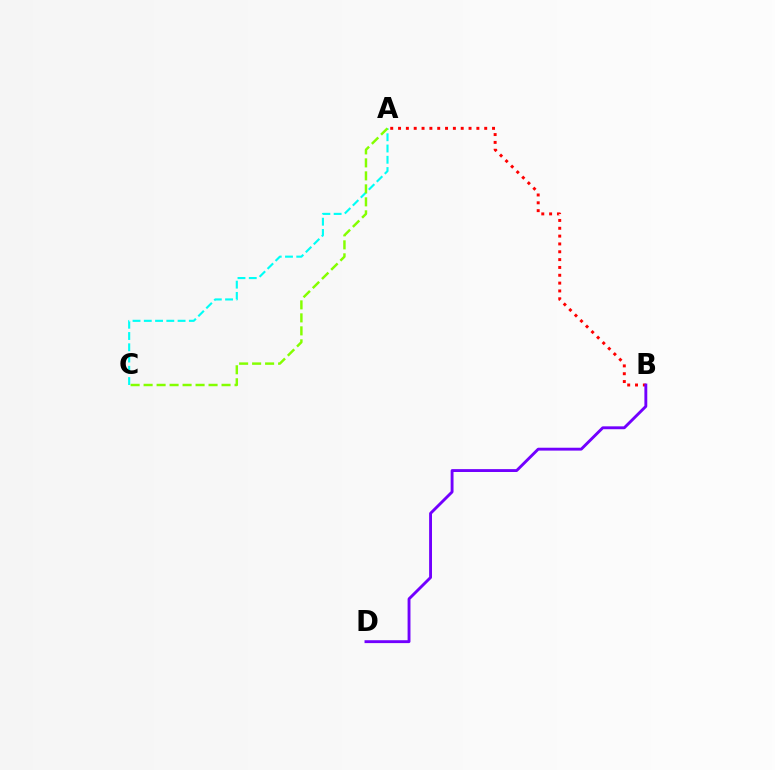{('A', 'B'): [{'color': '#ff0000', 'line_style': 'dotted', 'thickness': 2.13}], ('B', 'D'): [{'color': '#7200ff', 'line_style': 'solid', 'thickness': 2.07}], ('A', 'C'): [{'color': '#00fff6', 'line_style': 'dashed', 'thickness': 1.53}, {'color': '#84ff00', 'line_style': 'dashed', 'thickness': 1.76}]}